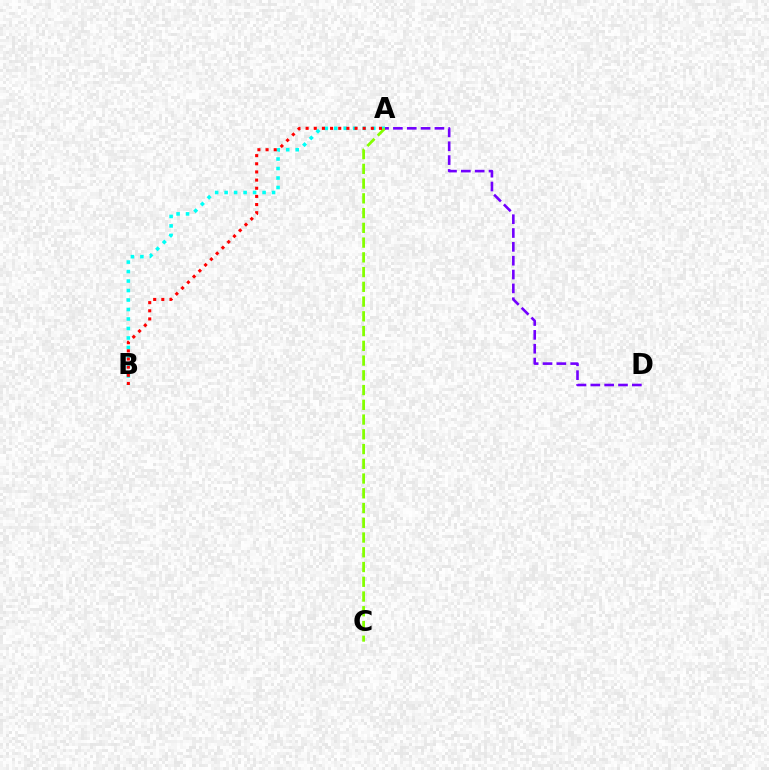{('A', 'B'): [{'color': '#00fff6', 'line_style': 'dotted', 'thickness': 2.58}, {'color': '#ff0000', 'line_style': 'dotted', 'thickness': 2.22}], ('A', 'C'): [{'color': '#84ff00', 'line_style': 'dashed', 'thickness': 2.0}], ('A', 'D'): [{'color': '#7200ff', 'line_style': 'dashed', 'thickness': 1.88}]}